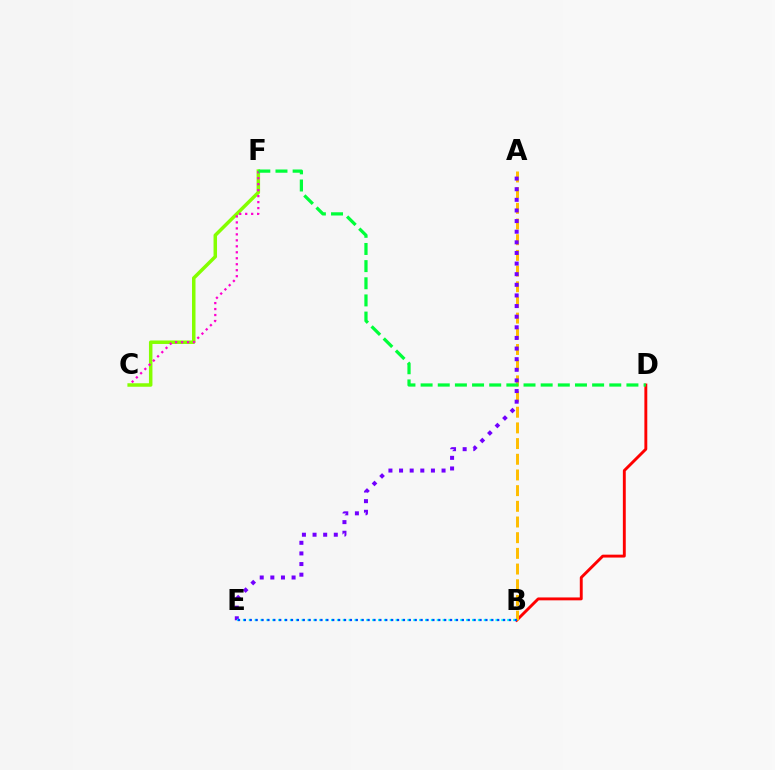{('B', 'D'): [{'color': '#ff0000', 'line_style': 'solid', 'thickness': 2.08}], ('C', 'F'): [{'color': '#84ff00', 'line_style': 'solid', 'thickness': 2.52}, {'color': '#ff00cf', 'line_style': 'dotted', 'thickness': 1.62}], ('A', 'B'): [{'color': '#ffbd00', 'line_style': 'dashed', 'thickness': 2.13}], ('A', 'E'): [{'color': '#7200ff', 'line_style': 'dotted', 'thickness': 2.89}], ('B', 'E'): [{'color': '#00fff6', 'line_style': 'dotted', 'thickness': 1.6}, {'color': '#004bff', 'line_style': 'dotted', 'thickness': 1.6}], ('D', 'F'): [{'color': '#00ff39', 'line_style': 'dashed', 'thickness': 2.33}]}